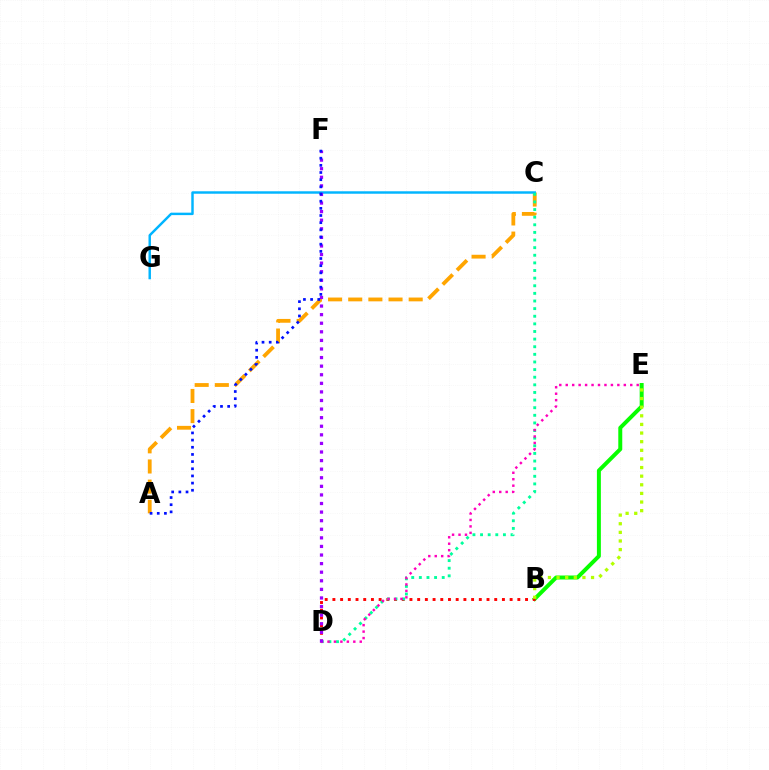{('A', 'C'): [{'color': '#ffa500', 'line_style': 'dashed', 'thickness': 2.74}], ('C', 'G'): [{'color': '#00b5ff', 'line_style': 'solid', 'thickness': 1.77}], ('B', 'E'): [{'color': '#08ff00', 'line_style': 'solid', 'thickness': 2.86}, {'color': '#b3ff00', 'line_style': 'dotted', 'thickness': 2.34}], ('B', 'D'): [{'color': '#ff0000', 'line_style': 'dotted', 'thickness': 2.09}], ('C', 'D'): [{'color': '#00ff9d', 'line_style': 'dotted', 'thickness': 2.07}], ('D', 'E'): [{'color': '#ff00bd', 'line_style': 'dotted', 'thickness': 1.75}], ('D', 'F'): [{'color': '#9b00ff', 'line_style': 'dotted', 'thickness': 2.33}], ('A', 'F'): [{'color': '#0010ff', 'line_style': 'dotted', 'thickness': 1.95}]}